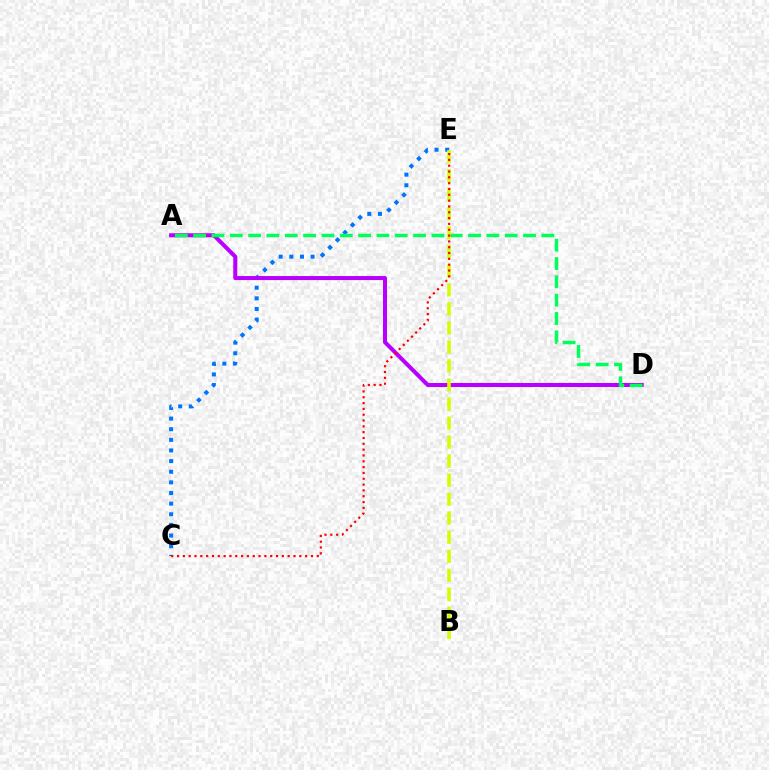{('C', 'E'): [{'color': '#0074ff', 'line_style': 'dotted', 'thickness': 2.89}, {'color': '#ff0000', 'line_style': 'dotted', 'thickness': 1.58}], ('A', 'D'): [{'color': '#b900ff', 'line_style': 'solid', 'thickness': 2.91}, {'color': '#00ff5c', 'line_style': 'dashed', 'thickness': 2.49}], ('B', 'E'): [{'color': '#d1ff00', 'line_style': 'dashed', 'thickness': 2.59}]}